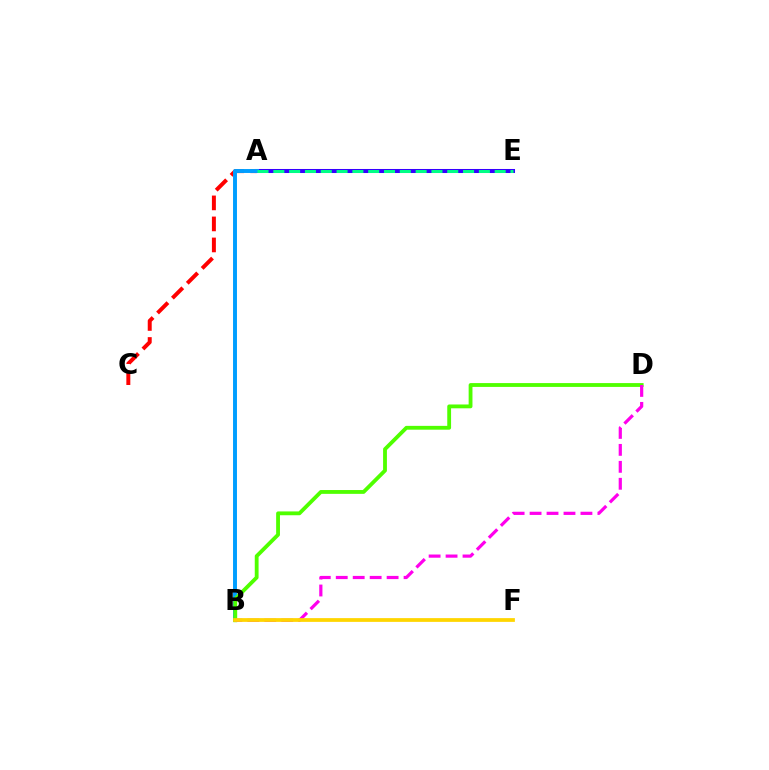{('A', 'E'): [{'color': '#3700ff', 'line_style': 'solid', 'thickness': 2.9}, {'color': '#00ff86', 'line_style': 'dashed', 'thickness': 2.15}], ('A', 'C'): [{'color': '#ff0000', 'line_style': 'dashed', 'thickness': 2.86}], ('A', 'B'): [{'color': '#009eff', 'line_style': 'solid', 'thickness': 2.83}], ('B', 'D'): [{'color': '#4fff00', 'line_style': 'solid', 'thickness': 2.75}, {'color': '#ff00ed', 'line_style': 'dashed', 'thickness': 2.3}], ('B', 'F'): [{'color': '#ffd500', 'line_style': 'solid', 'thickness': 2.71}]}